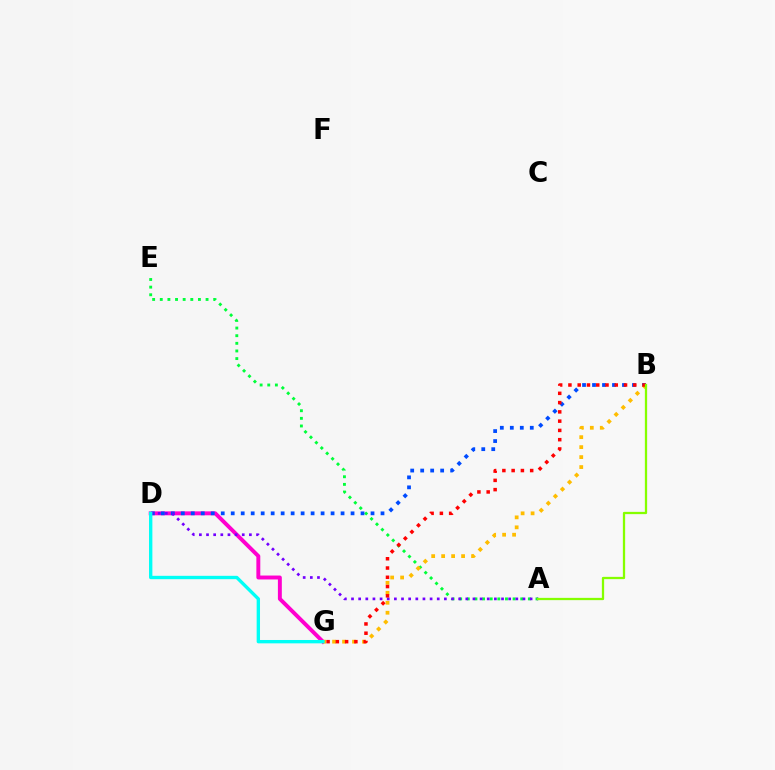{('A', 'E'): [{'color': '#00ff39', 'line_style': 'dotted', 'thickness': 2.07}], ('D', 'G'): [{'color': '#ff00cf', 'line_style': 'solid', 'thickness': 2.82}, {'color': '#00fff6', 'line_style': 'solid', 'thickness': 2.42}], ('B', 'D'): [{'color': '#004bff', 'line_style': 'dotted', 'thickness': 2.71}], ('B', 'G'): [{'color': '#ffbd00', 'line_style': 'dotted', 'thickness': 2.71}, {'color': '#ff0000', 'line_style': 'dotted', 'thickness': 2.52}], ('A', 'D'): [{'color': '#7200ff', 'line_style': 'dotted', 'thickness': 1.94}], ('A', 'B'): [{'color': '#84ff00', 'line_style': 'solid', 'thickness': 1.64}]}